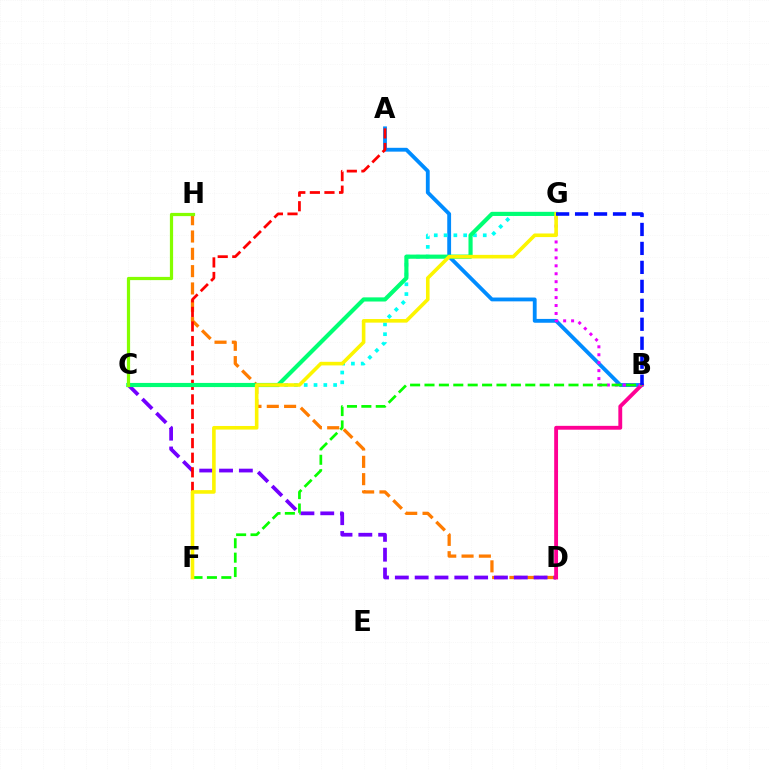{('D', 'H'): [{'color': '#ff7c00', 'line_style': 'dashed', 'thickness': 2.35}], ('C', 'D'): [{'color': '#7200ff', 'line_style': 'dashed', 'thickness': 2.69}], ('A', 'B'): [{'color': '#008cff', 'line_style': 'solid', 'thickness': 2.76}], ('A', 'F'): [{'color': '#ff0000', 'line_style': 'dashed', 'thickness': 1.98}], ('B', 'D'): [{'color': '#ff0094', 'line_style': 'solid', 'thickness': 2.77}], ('C', 'G'): [{'color': '#00fff6', 'line_style': 'dotted', 'thickness': 2.66}, {'color': '#00ff74', 'line_style': 'solid', 'thickness': 2.99}], ('B', 'G'): [{'color': '#ee00ff', 'line_style': 'dotted', 'thickness': 2.16}, {'color': '#0010ff', 'line_style': 'dashed', 'thickness': 2.58}], ('C', 'H'): [{'color': '#84ff00', 'line_style': 'solid', 'thickness': 2.32}], ('B', 'F'): [{'color': '#08ff00', 'line_style': 'dashed', 'thickness': 1.96}], ('F', 'G'): [{'color': '#fcf500', 'line_style': 'solid', 'thickness': 2.59}]}